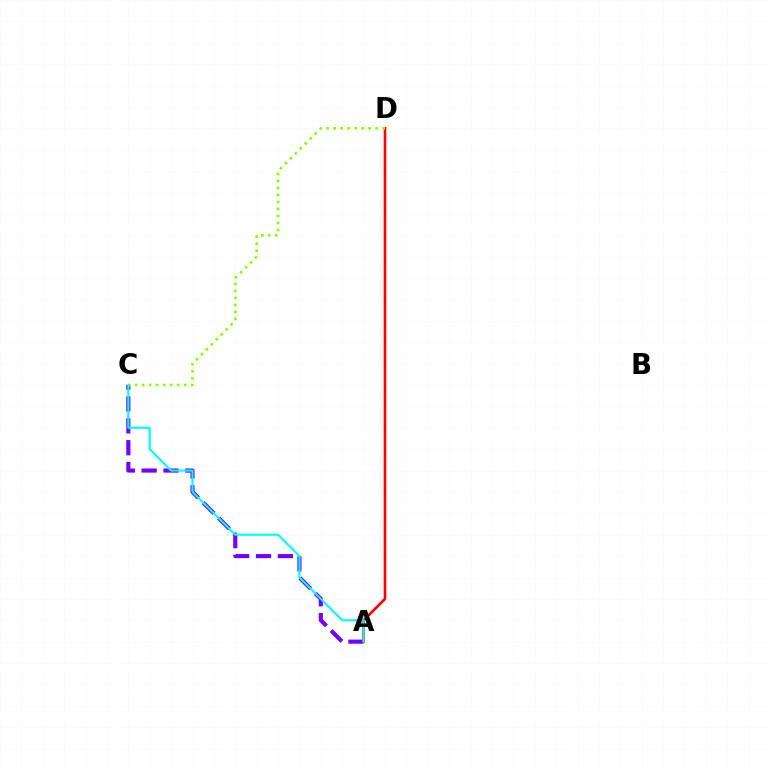{('A', 'C'): [{'color': '#7200ff', 'line_style': 'dashed', 'thickness': 2.97}, {'color': '#00fff6', 'line_style': 'solid', 'thickness': 1.55}], ('A', 'D'): [{'color': '#ff0000', 'line_style': 'solid', 'thickness': 1.9}], ('C', 'D'): [{'color': '#84ff00', 'line_style': 'dotted', 'thickness': 1.9}]}